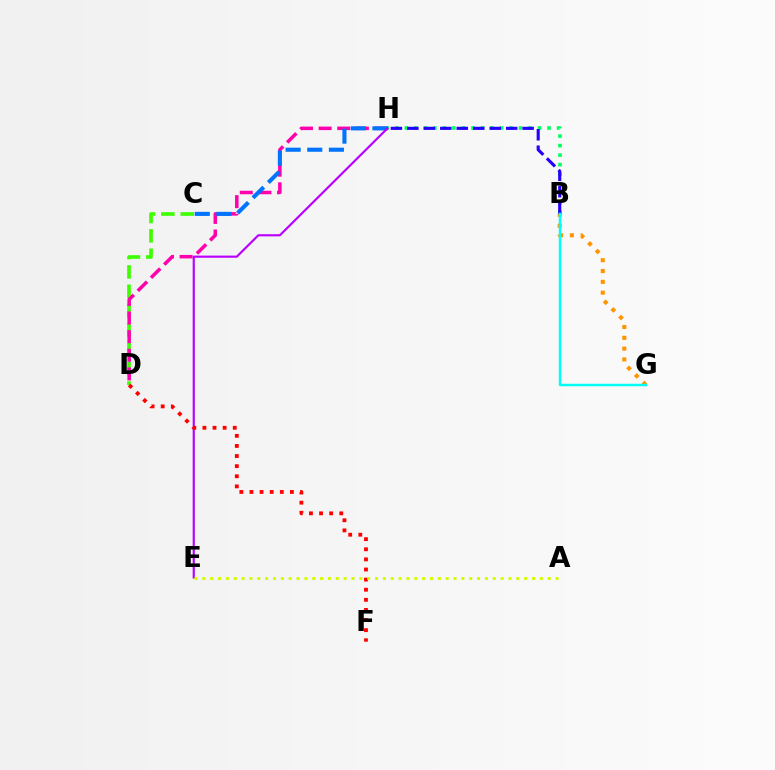{('C', 'D'): [{'color': '#3dff00', 'line_style': 'dashed', 'thickness': 2.63}], ('B', 'H'): [{'color': '#00ff5c', 'line_style': 'dotted', 'thickness': 2.59}, {'color': '#2500ff', 'line_style': 'dashed', 'thickness': 2.24}], ('D', 'H'): [{'color': '#ff00ac', 'line_style': 'dashed', 'thickness': 2.53}], ('C', 'H'): [{'color': '#0074ff', 'line_style': 'dashed', 'thickness': 2.94}], ('E', 'H'): [{'color': '#b900ff', 'line_style': 'solid', 'thickness': 1.55}], ('B', 'G'): [{'color': '#ff9400', 'line_style': 'dotted', 'thickness': 2.94}, {'color': '#00fff6', 'line_style': 'solid', 'thickness': 1.78}], ('D', 'F'): [{'color': '#ff0000', 'line_style': 'dotted', 'thickness': 2.75}], ('A', 'E'): [{'color': '#d1ff00', 'line_style': 'dotted', 'thickness': 2.13}]}